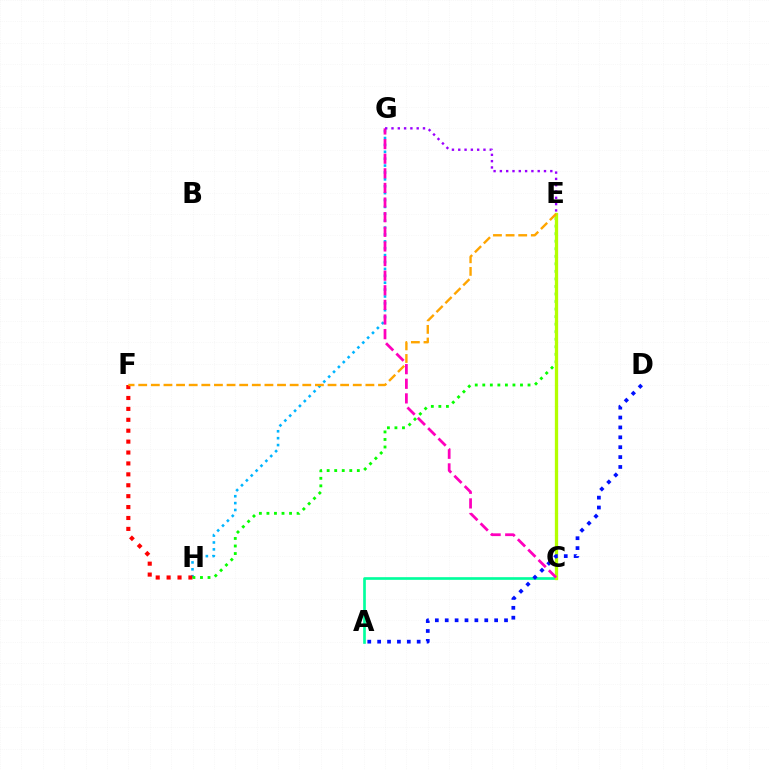{('G', 'H'): [{'color': '#00b5ff', 'line_style': 'dotted', 'thickness': 1.87}], ('F', 'H'): [{'color': '#ff0000', 'line_style': 'dotted', 'thickness': 2.96}], ('E', 'H'): [{'color': '#08ff00', 'line_style': 'dotted', 'thickness': 2.05}], ('A', 'C'): [{'color': '#00ff9d', 'line_style': 'solid', 'thickness': 1.92}], ('C', 'E'): [{'color': '#b3ff00', 'line_style': 'solid', 'thickness': 2.37}], ('C', 'G'): [{'color': '#ff00bd', 'line_style': 'dashed', 'thickness': 1.99}], ('E', 'F'): [{'color': '#ffa500', 'line_style': 'dashed', 'thickness': 1.71}], ('E', 'G'): [{'color': '#9b00ff', 'line_style': 'dotted', 'thickness': 1.71}], ('A', 'D'): [{'color': '#0010ff', 'line_style': 'dotted', 'thickness': 2.69}]}